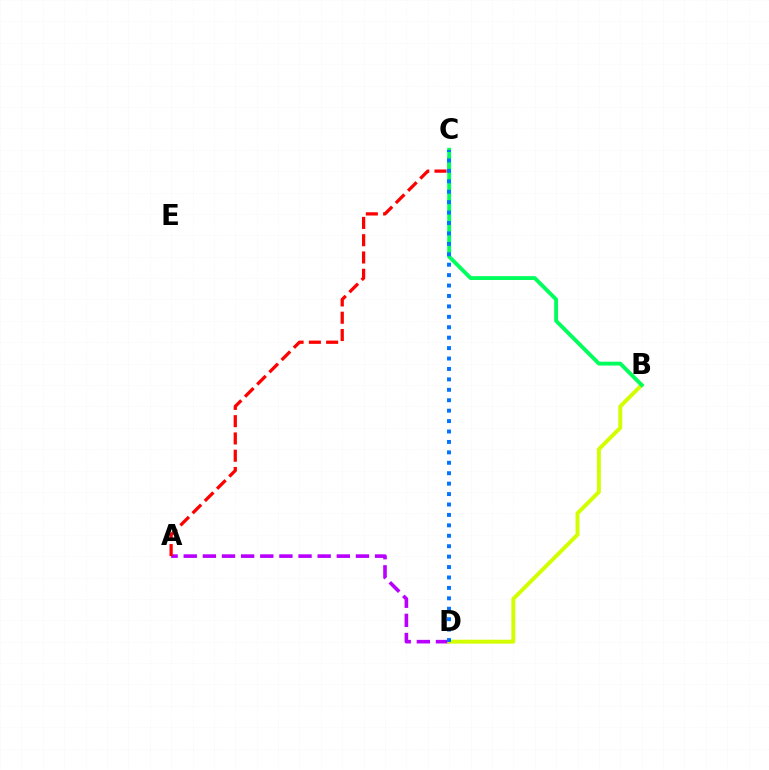{('A', 'D'): [{'color': '#b900ff', 'line_style': 'dashed', 'thickness': 2.6}], ('B', 'D'): [{'color': '#d1ff00', 'line_style': 'solid', 'thickness': 2.82}], ('A', 'C'): [{'color': '#ff0000', 'line_style': 'dashed', 'thickness': 2.35}], ('B', 'C'): [{'color': '#00ff5c', 'line_style': 'solid', 'thickness': 2.78}], ('C', 'D'): [{'color': '#0074ff', 'line_style': 'dotted', 'thickness': 2.83}]}